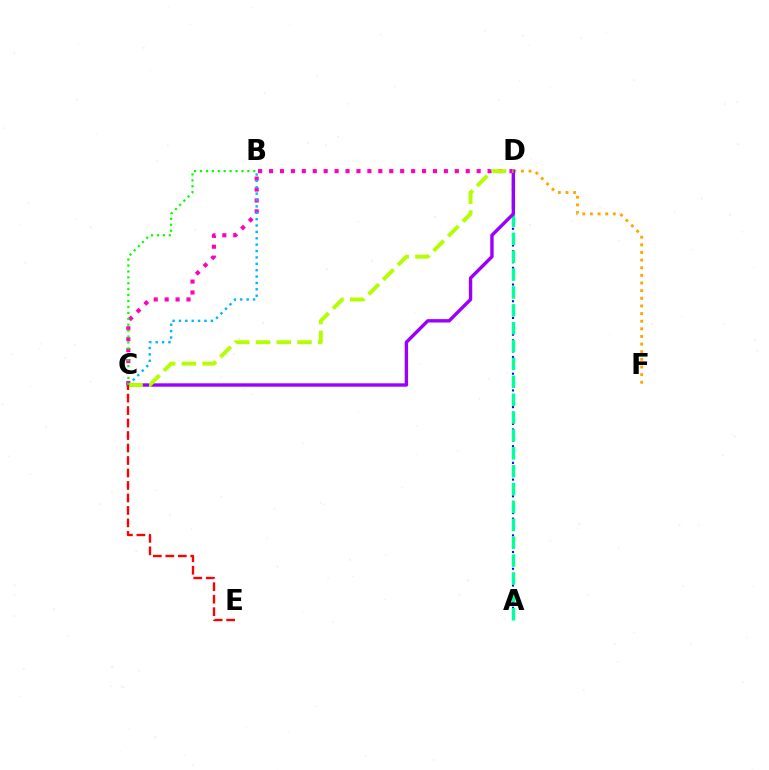{('D', 'F'): [{'color': '#ffa500', 'line_style': 'dotted', 'thickness': 2.07}], ('C', 'D'): [{'color': '#ff00bd', 'line_style': 'dotted', 'thickness': 2.97}, {'color': '#9b00ff', 'line_style': 'solid', 'thickness': 2.44}, {'color': '#b3ff00', 'line_style': 'dashed', 'thickness': 2.82}], ('A', 'D'): [{'color': '#0010ff', 'line_style': 'dotted', 'thickness': 1.51}, {'color': '#00ff9d', 'line_style': 'dashed', 'thickness': 2.43}], ('B', 'C'): [{'color': '#00b5ff', 'line_style': 'dotted', 'thickness': 1.73}, {'color': '#08ff00', 'line_style': 'dotted', 'thickness': 1.61}], ('C', 'E'): [{'color': '#ff0000', 'line_style': 'dashed', 'thickness': 1.7}]}